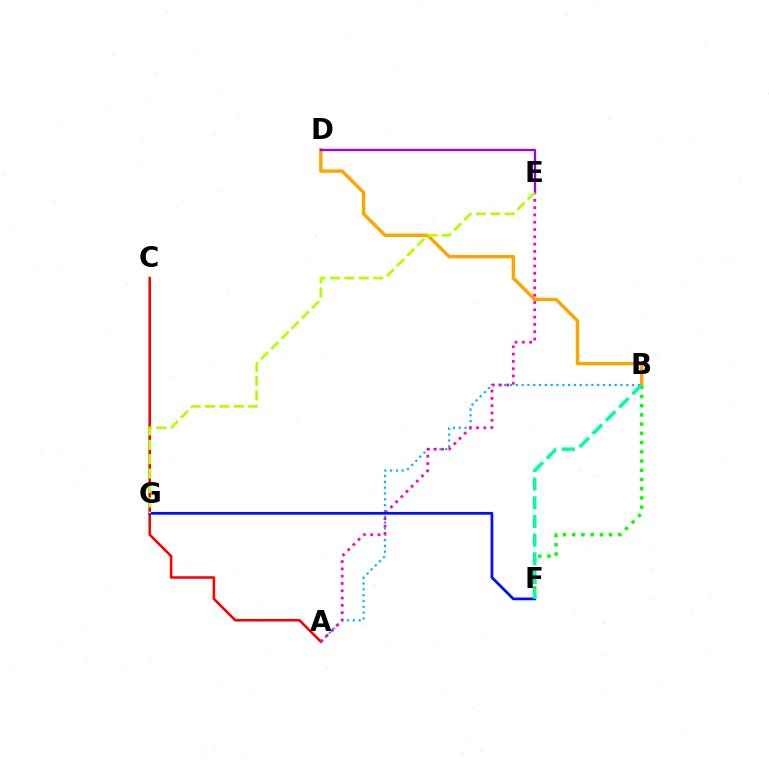{('A', 'C'): [{'color': '#ff0000', 'line_style': 'solid', 'thickness': 1.85}], ('B', 'D'): [{'color': '#ffa500', 'line_style': 'solid', 'thickness': 2.48}], ('B', 'F'): [{'color': '#08ff00', 'line_style': 'dotted', 'thickness': 2.51}, {'color': '#00ff9d', 'line_style': 'dashed', 'thickness': 2.54}], ('A', 'B'): [{'color': '#00b5ff', 'line_style': 'dotted', 'thickness': 1.58}], ('D', 'E'): [{'color': '#9b00ff', 'line_style': 'solid', 'thickness': 1.67}], ('A', 'E'): [{'color': '#ff00bd', 'line_style': 'dotted', 'thickness': 1.98}], ('F', 'G'): [{'color': '#0010ff', 'line_style': 'solid', 'thickness': 1.98}], ('E', 'G'): [{'color': '#b3ff00', 'line_style': 'dashed', 'thickness': 1.95}]}